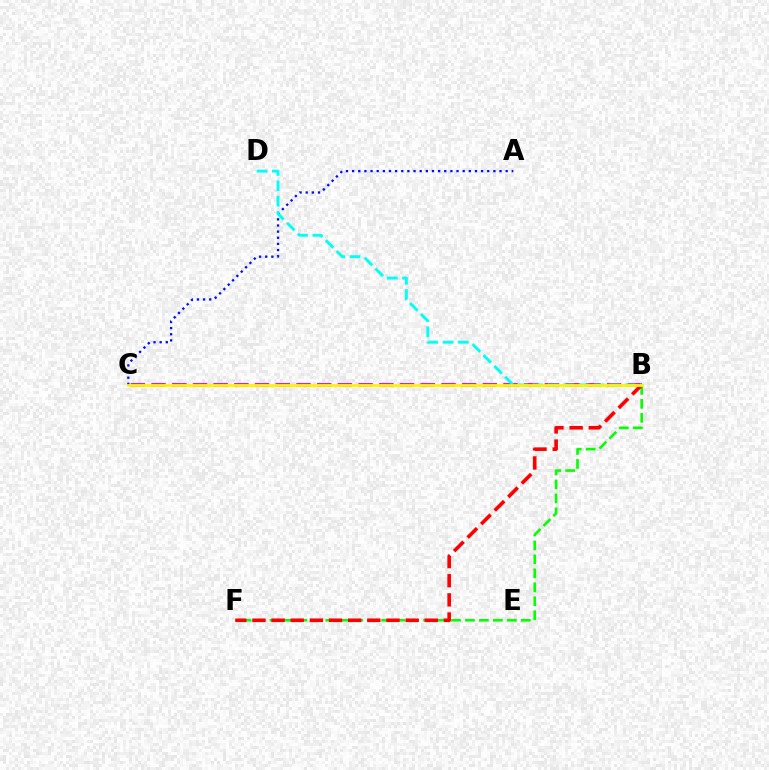{('B', 'F'): [{'color': '#08ff00', 'line_style': 'dashed', 'thickness': 1.9}, {'color': '#ff0000', 'line_style': 'dashed', 'thickness': 2.6}], ('A', 'C'): [{'color': '#0010ff', 'line_style': 'dotted', 'thickness': 1.67}], ('B', 'C'): [{'color': '#ee00ff', 'line_style': 'dashed', 'thickness': 2.81}, {'color': '#fcf500', 'line_style': 'solid', 'thickness': 2.02}], ('B', 'D'): [{'color': '#00fff6', 'line_style': 'dashed', 'thickness': 2.09}]}